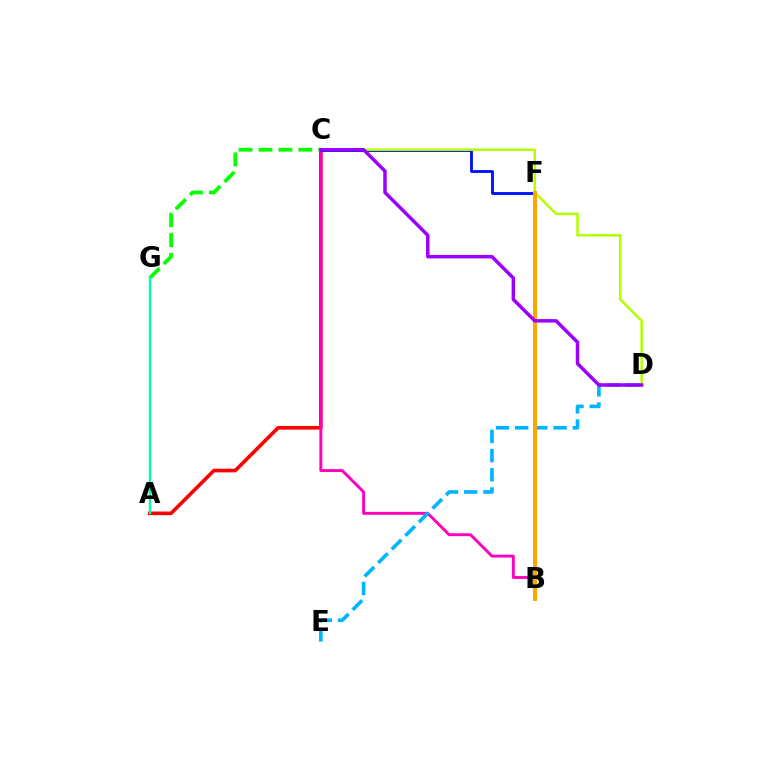{('A', 'C'): [{'color': '#ff0000', 'line_style': 'solid', 'thickness': 2.61}], ('B', 'C'): [{'color': '#ff00bd', 'line_style': 'solid', 'thickness': 2.1}], ('C', 'F'): [{'color': '#0010ff', 'line_style': 'solid', 'thickness': 2.05}], ('D', 'E'): [{'color': '#00b5ff', 'line_style': 'dashed', 'thickness': 2.61}], ('C', 'G'): [{'color': '#08ff00', 'line_style': 'dashed', 'thickness': 2.71}], ('C', 'D'): [{'color': '#b3ff00', 'line_style': 'solid', 'thickness': 1.82}, {'color': '#9b00ff', 'line_style': 'solid', 'thickness': 2.51}], ('B', 'F'): [{'color': '#ffa500', 'line_style': 'solid', 'thickness': 2.89}], ('A', 'G'): [{'color': '#00ff9d', 'line_style': 'solid', 'thickness': 1.68}]}